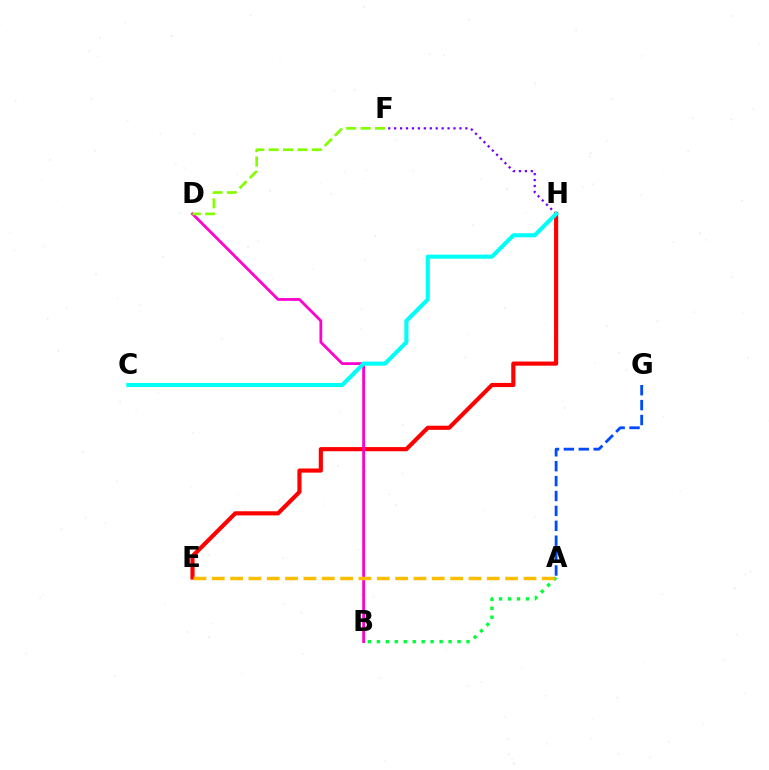{('F', 'H'): [{'color': '#7200ff', 'line_style': 'dotted', 'thickness': 1.61}], ('A', 'B'): [{'color': '#00ff39', 'line_style': 'dotted', 'thickness': 2.44}], ('E', 'H'): [{'color': '#ff0000', 'line_style': 'solid', 'thickness': 2.98}], ('B', 'D'): [{'color': '#ff00cf', 'line_style': 'solid', 'thickness': 2.0}], ('D', 'F'): [{'color': '#84ff00', 'line_style': 'dashed', 'thickness': 1.96}], ('A', 'E'): [{'color': '#ffbd00', 'line_style': 'dashed', 'thickness': 2.49}], ('A', 'G'): [{'color': '#004bff', 'line_style': 'dashed', 'thickness': 2.02}], ('C', 'H'): [{'color': '#00fff6', 'line_style': 'solid', 'thickness': 2.94}]}